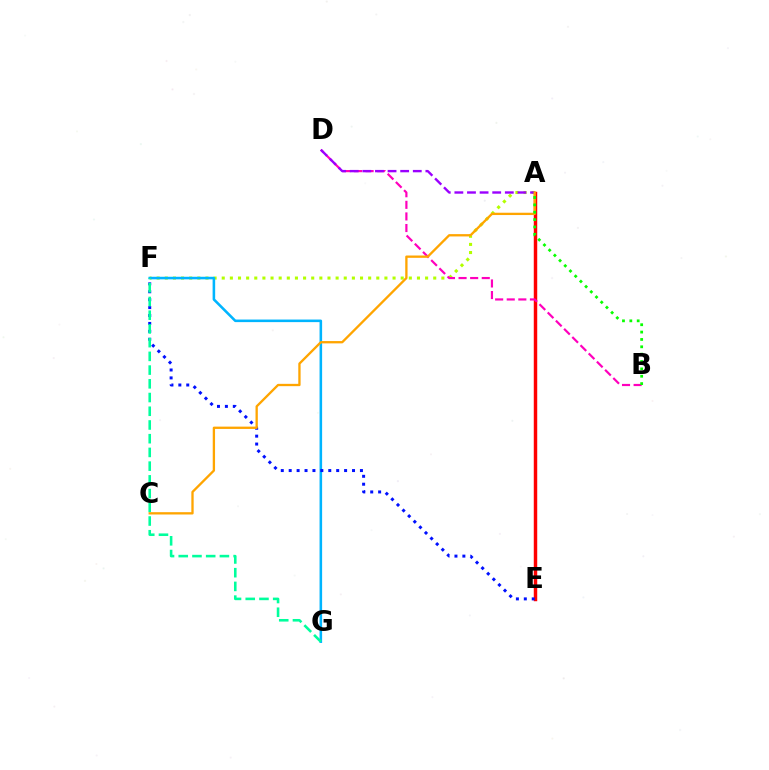{('A', 'E'): [{'color': '#ff0000', 'line_style': 'solid', 'thickness': 2.49}], ('A', 'F'): [{'color': '#b3ff00', 'line_style': 'dotted', 'thickness': 2.21}], ('F', 'G'): [{'color': '#00b5ff', 'line_style': 'solid', 'thickness': 1.85}, {'color': '#00ff9d', 'line_style': 'dashed', 'thickness': 1.86}], ('E', 'F'): [{'color': '#0010ff', 'line_style': 'dotted', 'thickness': 2.15}], ('B', 'D'): [{'color': '#ff00bd', 'line_style': 'dashed', 'thickness': 1.58}], ('A', 'D'): [{'color': '#9b00ff', 'line_style': 'dashed', 'thickness': 1.71}], ('A', 'C'): [{'color': '#ffa500', 'line_style': 'solid', 'thickness': 1.67}], ('A', 'B'): [{'color': '#08ff00', 'line_style': 'dotted', 'thickness': 2.0}]}